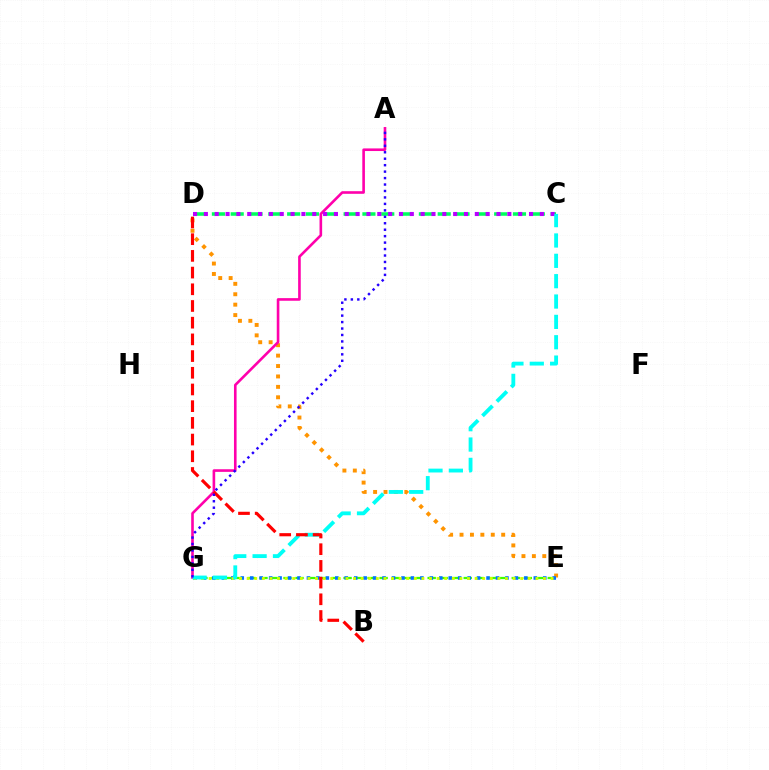{('E', 'G'): [{'color': '#3dff00', 'line_style': 'dashed', 'thickness': 1.63}, {'color': '#0074ff', 'line_style': 'dotted', 'thickness': 2.57}, {'color': '#d1ff00', 'line_style': 'dotted', 'thickness': 2.06}], ('C', 'D'): [{'color': '#00ff5c', 'line_style': 'dashed', 'thickness': 2.56}, {'color': '#b900ff', 'line_style': 'dotted', 'thickness': 2.94}], ('D', 'E'): [{'color': '#ff9400', 'line_style': 'dotted', 'thickness': 2.83}], ('A', 'G'): [{'color': '#ff00ac', 'line_style': 'solid', 'thickness': 1.89}, {'color': '#2500ff', 'line_style': 'dotted', 'thickness': 1.75}], ('C', 'G'): [{'color': '#00fff6', 'line_style': 'dashed', 'thickness': 2.76}], ('B', 'D'): [{'color': '#ff0000', 'line_style': 'dashed', 'thickness': 2.27}]}